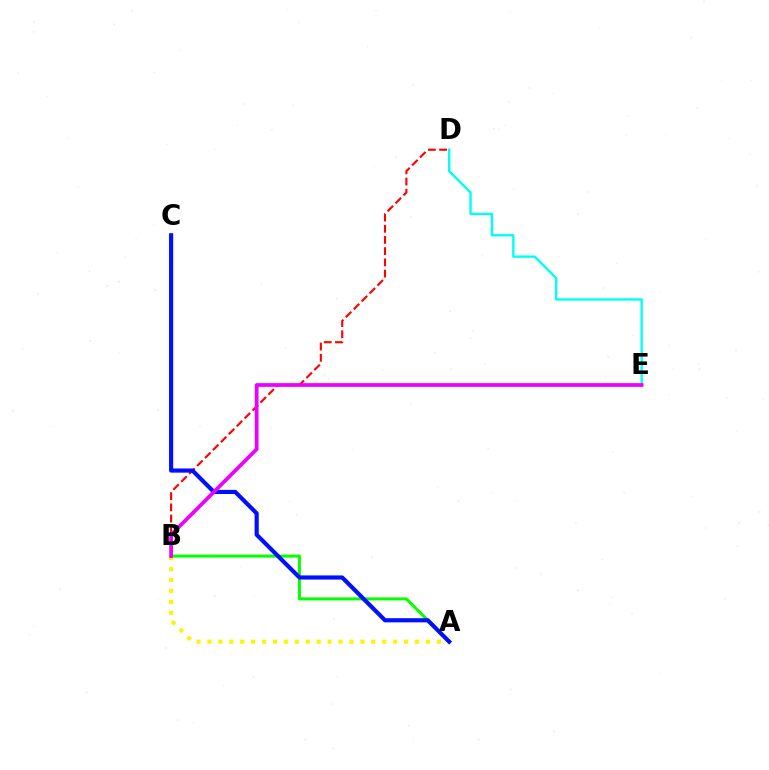{('B', 'D'): [{'color': '#ff0000', 'line_style': 'dashed', 'thickness': 1.52}], ('A', 'B'): [{'color': '#08ff00', 'line_style': 'solid', 'thickness': 2.17}, {'color': '#fcf500', 'line_style': 'dotted', 'thickness': 2.97}], ('A', 'C'): [{'color': '#0010ff', 'line_style': 'solid', 'thickness': 2.99}], ('D', 'E'): [{'color': '#00fff6', 'line_style': 'solid', 'thickness': 1.71}], ('B', 'E'): [{'color': '#ee00ff', 'line_style': 'solid', 'thickness': 2.68}]}